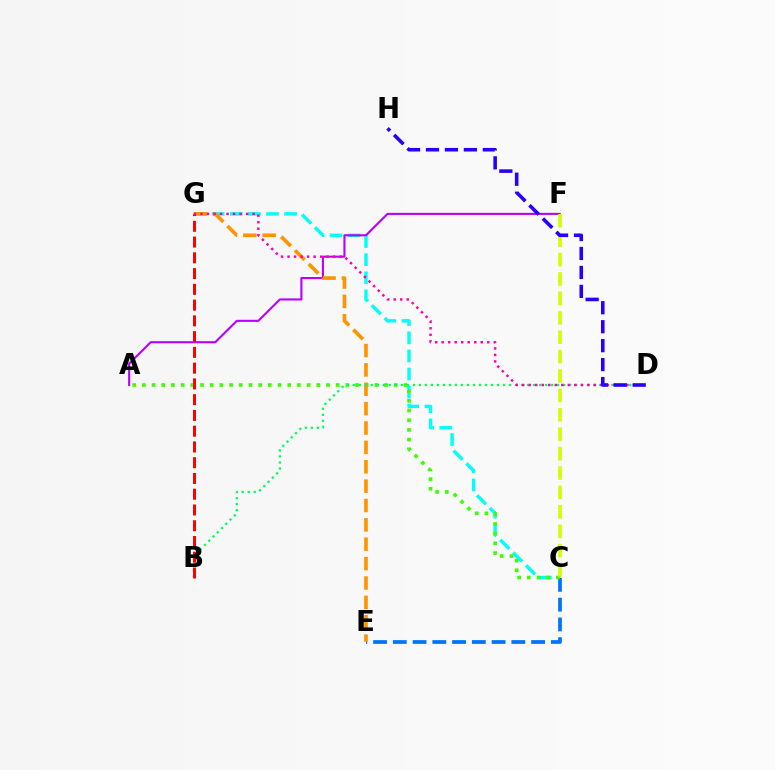{('C', 'G'): [{'color': '#00fff6', 'line_style': 'dashed', 'thickness': 2.46}], ('C', 'E'): [{'color': '#0074ff', 'line_style': 'dashed', 'thickness': 2.68}], ('A', 'F'): [{'color': '#b900ff', 'line_style': 'solid', 'thickness': 1.52}], ('A', 'C'): [{'color': '#3dff00', 'line_style': 'dotted', 'thickness': 2.63}], ('E', 'G'): [{'color': '#ff9400', 'line_style': 'dashed', 'thickness': 2.63}], ('B', 'D'): [{'color': '#00ff5c', 'line_style': 'dotted', 'thickness': 1.63}], ('C', 'F'): [{'color': '#d1ff00', 'line_style': 'dashed', 'thickness': 2.64}], ('D', 'G'): [{'color': '#ff00ac', 'line_style': 'dotted', 'thickness': 1.77}], ('B', 'G'): [{'color': '#ff0000', 'line_style': 'dashed', 'thickness': 2.14}], ('D', 'H'): [{'color': '#2500ff', 'line_style': 'dashed', 'thickness': 2.57}]}